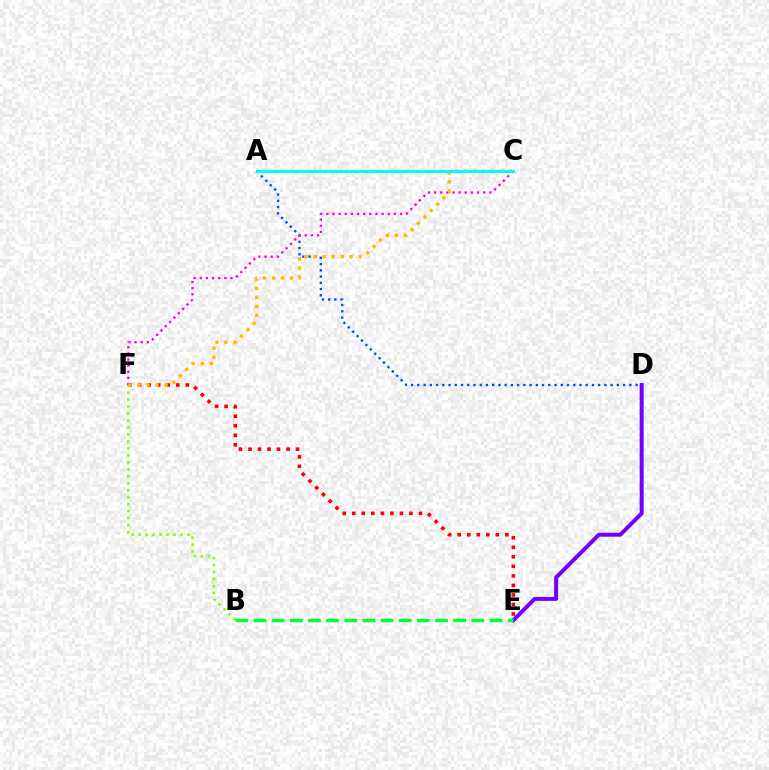{('A', 'D'): [{'color': '#004bff', 'line_style': 'dotted', 'thickness': 1.69}], ('E', 'F'): [{'color': '#ff0000', 'line_style': 'dotted', 'thickness': 2.59}], ('B', 'F'): [{'color': '#84ff00', 'line_style': 'dotted', 'thickness': 1.89}], ('C', 'F'): [{'color': '#ff00cf', 'line_style': 'dotted', 'thickness': 1.67}, {'color': '#ffbd00', 'line_style': 'dotted', 'thickness': 2.45}], ('D', 'E'): [{'color': '#7200ff', 'line_style': 'solid', 'thickness': 2.89}], ('A', 'C'): [{'color': '#00fff6', 'line_style': 'solid', 'thickness': 2.13}], ('B', 'E'): [{'color': '#00ff39', 'line_style': 'dashed', 'thickness': 2.47}]}